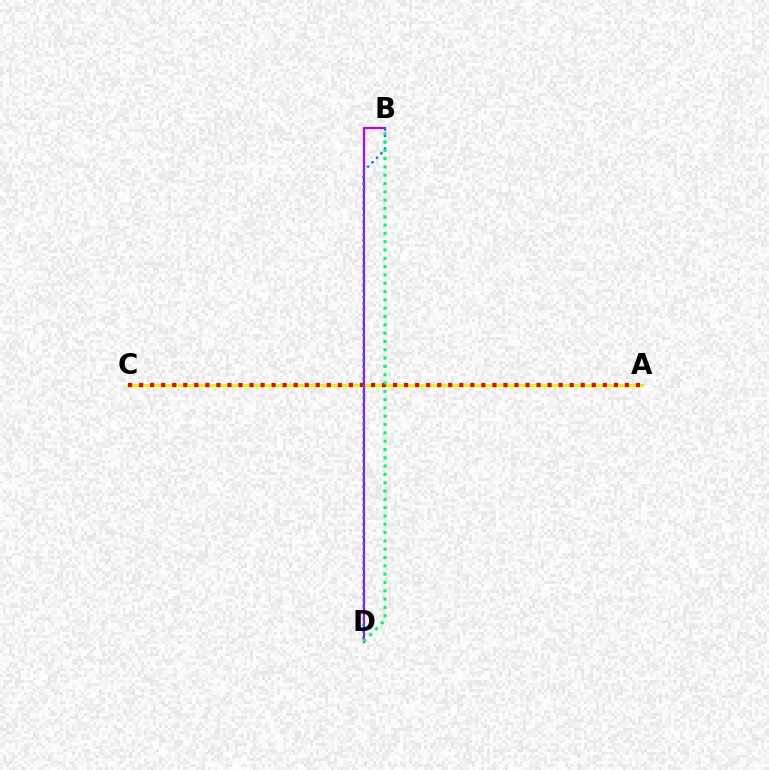{('A', 'C'): [{'color': '#d1ff00', 'line_style': 'solid', 'thickness': 2.12}, {'color': '#ff0000', 'line_style': 'dotted', 'thickness': 3.0}], ('B', 'D'): [{'color': '#b900ff', 'line_style': 'solid', 'thickness': 1.56}, {'color': '#0074ff', 'line_style': 'dotted', 'thickness': 1.71}, {'color': '#00ff5c', 'line_style': 'dotted', 'thickness': 2.26}]}